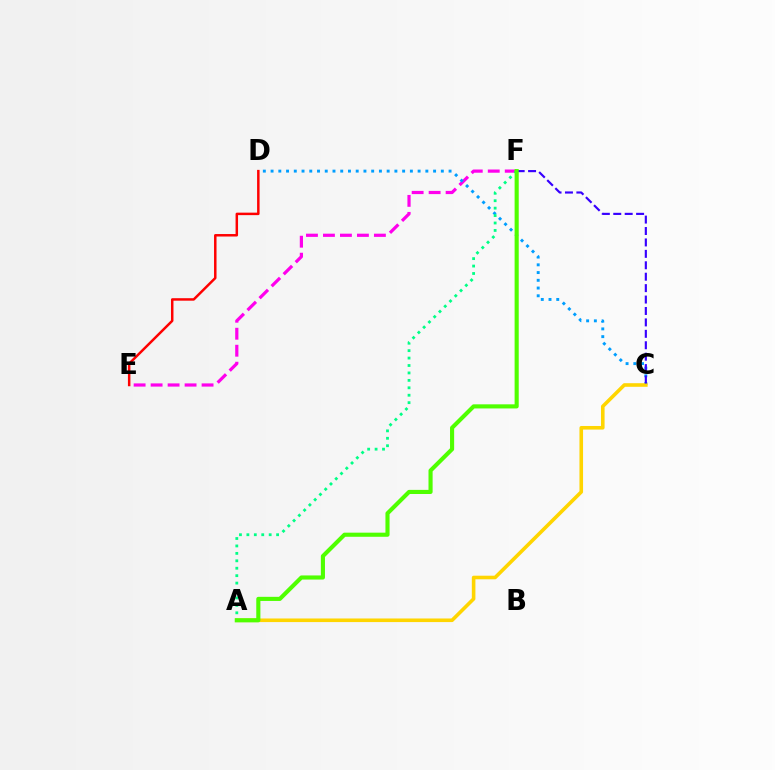{('E', 'F'): [{'color': '#ff00ed', 'line_style': 'dashed', 'thickness': 2.31}], ('C', 'D'): [{'color': '#009eff', 'line_style': 'dotted', 'thickness': 2.1}], ('A', 'C'): [{'color': '#ffd500', 'line_style': 'solid', 'thickness': 2.59}], ('D', 'E'): [{'color': '#ff0000', 'line_style': 'solid', 'thickness': 1.79}], ('C', 'F'): [{'color': '#3700ff', 'line_style': 'dashed', 'thickness': 1.55}], ('A', 'F'): [{'color': '#00ff86', 'line_style': 'dotted', 'thickness': 2.02}, {'color': '#4fff00', 'line_style': 'solid', 'thickness': 2.96}]}